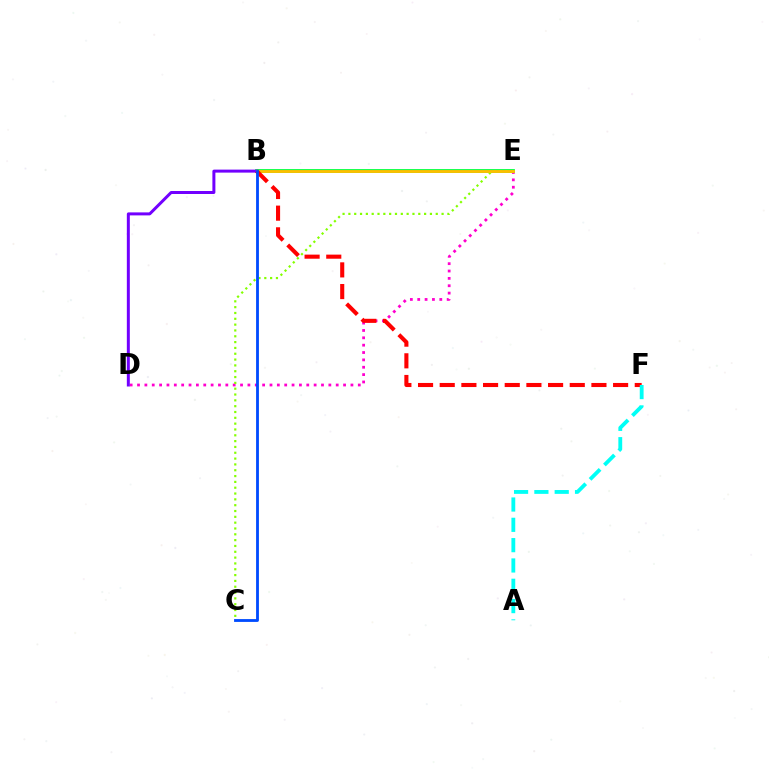{('D', 'E'): [{'color': '#ff00cf', 'line_style': 'dotted', 'thickness': 2.0}], ('B', 'E'): [{'color': '#00ff39', 'line_style': 'solid', 'thickness': 2.71}, {'color': '#ffbd00', 'line_style': 'solid', 'thickness': 2.05}], ('B', 'D'): [{'color': '#7200ff', 'line_style': 'solid', 'thickness': 2.16}], ('C', 'E'): [{'color': '#84ff00', 'line_style': 'dotted', 'thickness': 1.58}], ('B', 'F'): [{'color': '#ff0000', 'line_style': 'dashed', 'thickness': 2.94}], ('B', 'C'): [{'color': '#004bff', 'line_style': 'solid', 'thickness': 2.03}], ('A', 'F'): [{'color': '#00fff6', 'line_style': 'dashed', 'thickness': 2.76}]}